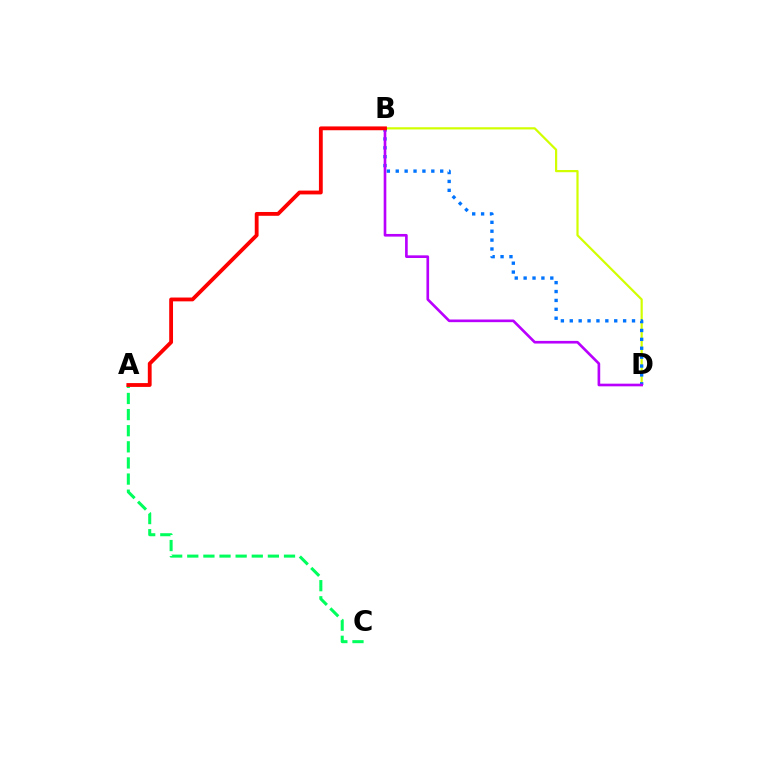{('B', 'D'): [{'color': '#d1ff00', 'line_style': 'solid', 'thickness': 1.59}, {'color': '#0074ff', 'line_style': 'dotted', 'thickness': 2.42}, {'color': '#b900ff', 'line_style': 'solid', 'thickness': 1.91}], ('A', 'C'): [{'color': '#00ff5c', 'line_style': 'dashed', 'thickness': 2.19}], ('A', 'B'): [{'color': '#ff0000', 'line_style': 'solid', 'thickness': 2.76}]}